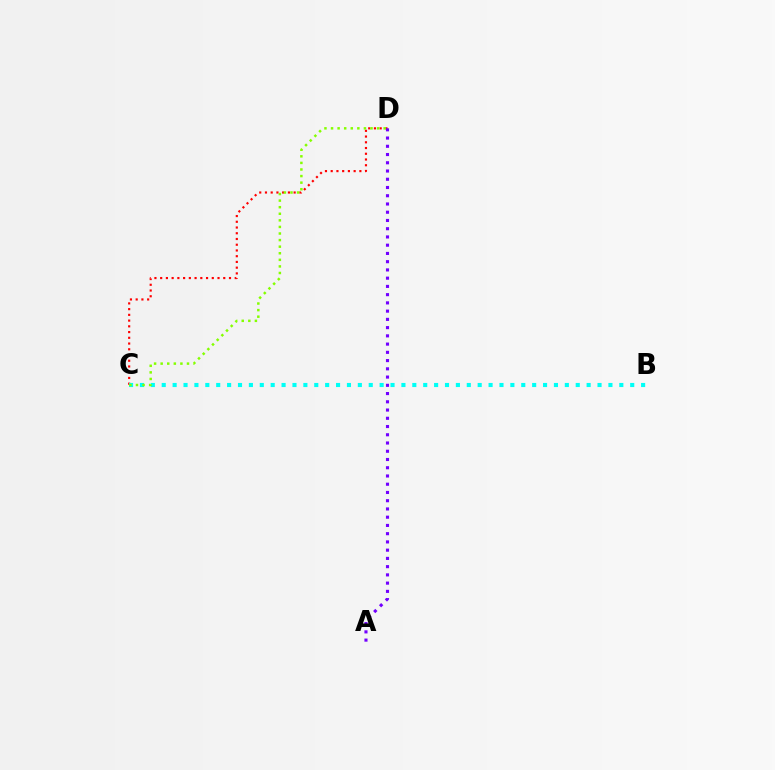{('C', 'D'): [{'color': '#ff0000', 'line_style': 'dotted', 'thickness': 1.56}, {'color': '#84ff00', 'line_style': 'dotted', 'thickness': 1.79}], ('B', 'C'): [{'color': '#00fff6', 'line_style': 'dotted', 'thickness': 2.96}], ('A', 'D'): [{'color': '#7200ff', 'line_style': 'dotted', 'thickness': 2.24}]}